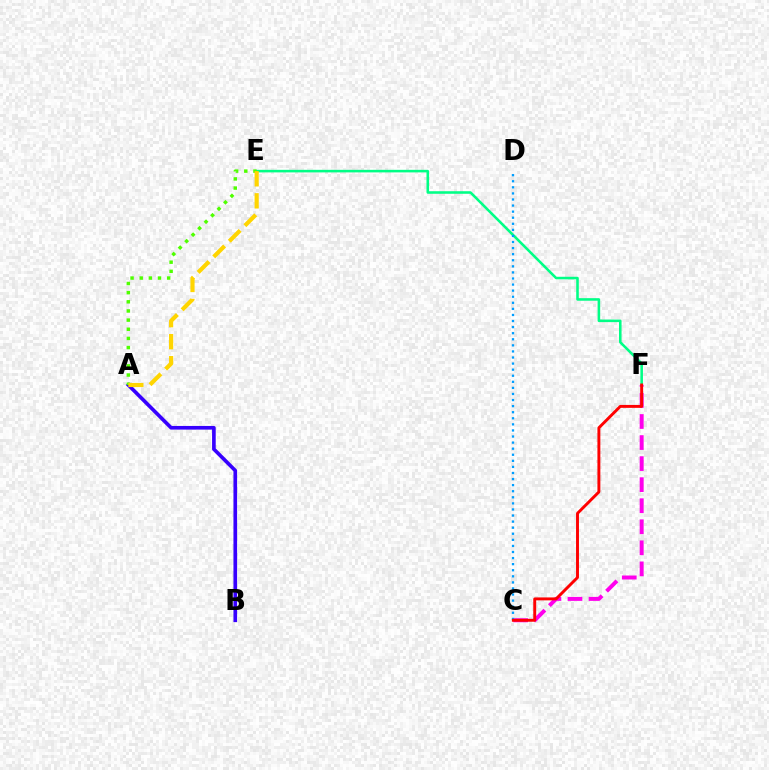{('A', 'B'): [{'color': '#3700ff', 'line_style': 'solid', 'thickness': 2.63}], ('E', 'F'): [{'color': '#00ff86', 'line_style': 'solid', 'thickness': 1.85}], ('C', 'F'): [{'color': '#ff00ed', 'line_style': 'dashed', 'thickness': 2.86}, {'color': '#ff0000', 'line_style': 'solid', 'thickness': 2.11}], ('C', 'D'): [{'color': '#009eff', 'line_style': 'dotted', 'thickness': 1.65}], ('A', 'E'): [{'color': '#4fff00', 'line_style': 'dotted', 'thickness': 2.49}, {'color': '#ffd500', 'line_style': 'dashed', 'thickness': 2.99}]}